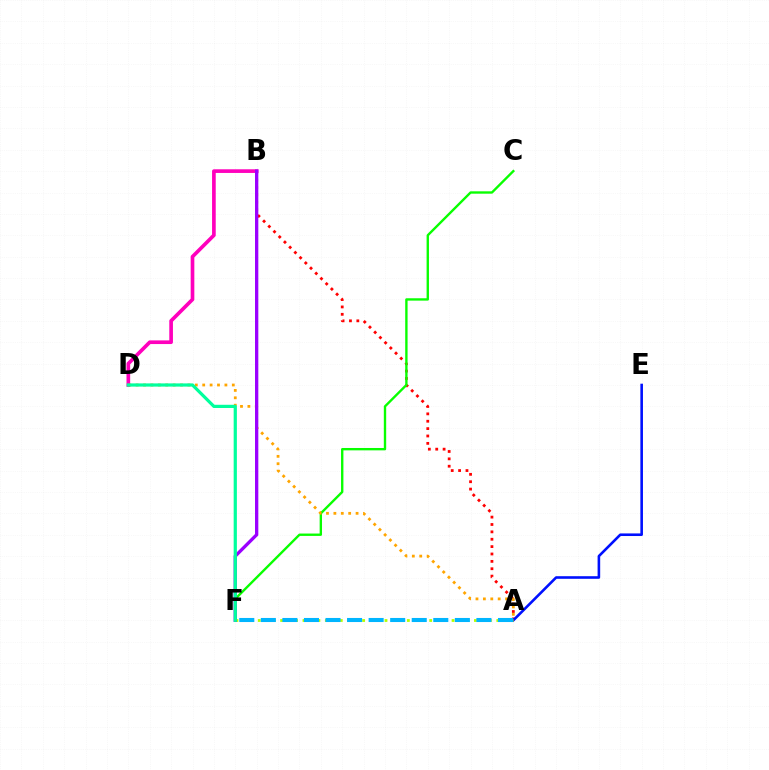{('A', 'B'): [{'color': '#ff0000', 'line_style': 'dotted', 'thickness': 2.0}], ('B', 'D'): [{'color': '#ff00bd', 'line_style': 'solid', 'thickness': 2.64}], ('A', 'E'): [{'color': '#0010ff', 'line_style': 'solid', 'thickness': 1.87}], ('C', 'F'): [{'color': '#08ff00', 'line_style': 'solid', 'thickness': 1.71}], ('A', 'D'): [{'color': '#ffa500', 'line_style': 'dotted', 'thickness': 2.01}], ('A', 'F'): [{'color': '#b3ff00', 'line_style': 'dotted', 'thickness': 2.03}, {'color': '#00b5ff', 'line_style': 'dashed', 'thickness': 2.93}], ('B', 'F'): [{'color': '#9b00ff', 'line_style': 'solid', 'thickness': 2.38}], ('D', 'F'): [{'color': '#00ff9d', 'line_style': 'solid', 'thickness': 2.32}]}